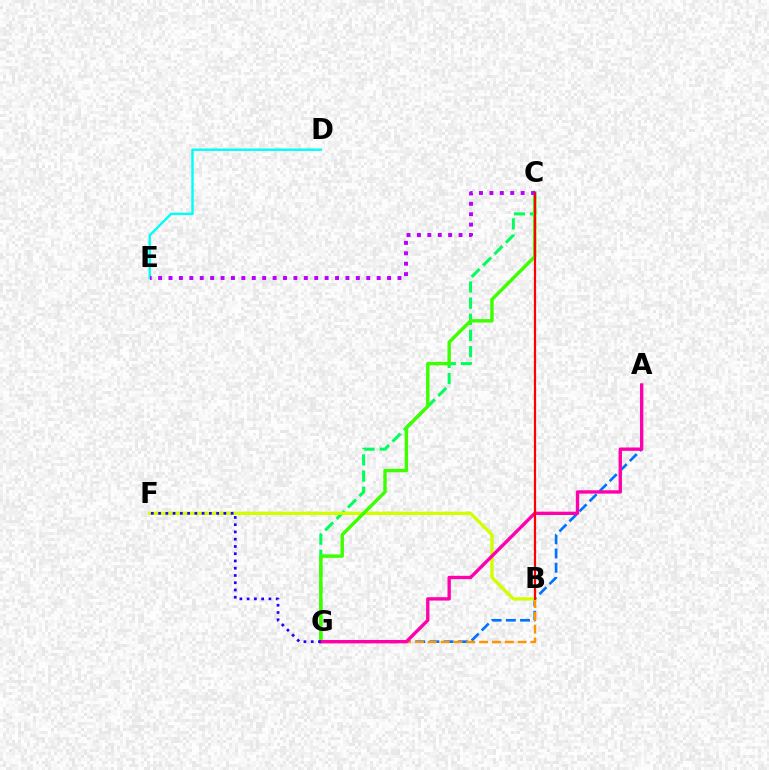{('A', 'G'): [{'color': '#0074ff', 'line_style': 'dashed', 'thickness': 1.93}, {'color': '#ff00ac', 'line_style': 'solid', 'thickness': 2.41}], ('C', 'G'): [{'color': '#00ff5c', 'line_style': 'dashed', 'thickness': 2.19}, {'color': '#3dff00', 'line_style': 'solid', 'thickness': 2.46}], ('B', 'G'): [{'color': '#ff9400', 'line_style': 'dashed', 'thickness': 1.74}], ('B', 'F'): [{'color': '#d1ff00', 'line_style': 'solid', 'thickness': 2.4}], ('D', 'E'): [{'color': '#00fff6', 'line_style': 'solid', 'thickness': 1.74}], ('B', 'C'): [{'color': '#ff0000', 'line_style': 'solid', 'thickness': 1.58}], ('C', 'E'): [{'color': '#b900ff', 'line_style': 'dotted', 'thickness': 2.83}], ('F', 'G'): [{'color': '#2500ff', 'line_style': 'dotted', 'thickness': 1.97}]}